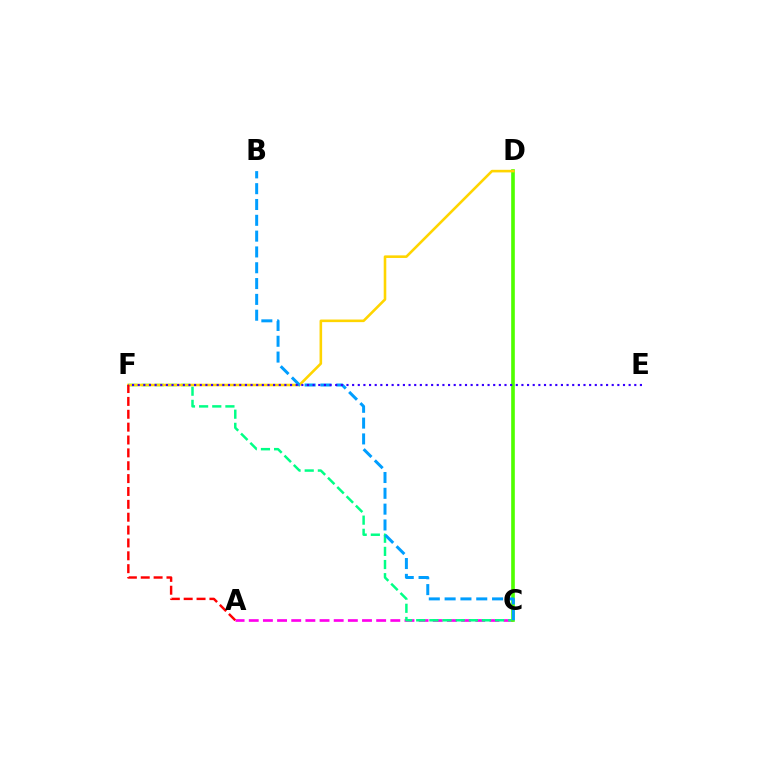{('A', 'C'): [{'color': '#ff00ed', 'line_style': 'dashed', 'thickness': 1.92}], ('C', 'F'): [{'color': '#00ff86', 'line_style': 'dashed', 'thickness': 1.79}], ('C', 'D'): [{'color': '#4fff00', 'line_style': 'solid', 'thickness': 2.62}], ('D', 'F'): [{'color': '#ffd500', 'line_style': 'solid', 'thickness': 1.87}], ('A', 'F'): [{'color': '#ff0000', 'line_style': 'dashed', 'thickness': 1.75}], ('B', 'C'): [{'color': '#009eff', 'line_style': 'dashed', 'thickness': 2.15}], ('E', 'F'): [{'color': '#3700ff', 'line_style': 'dotted', 'thickness': 1.53}]}